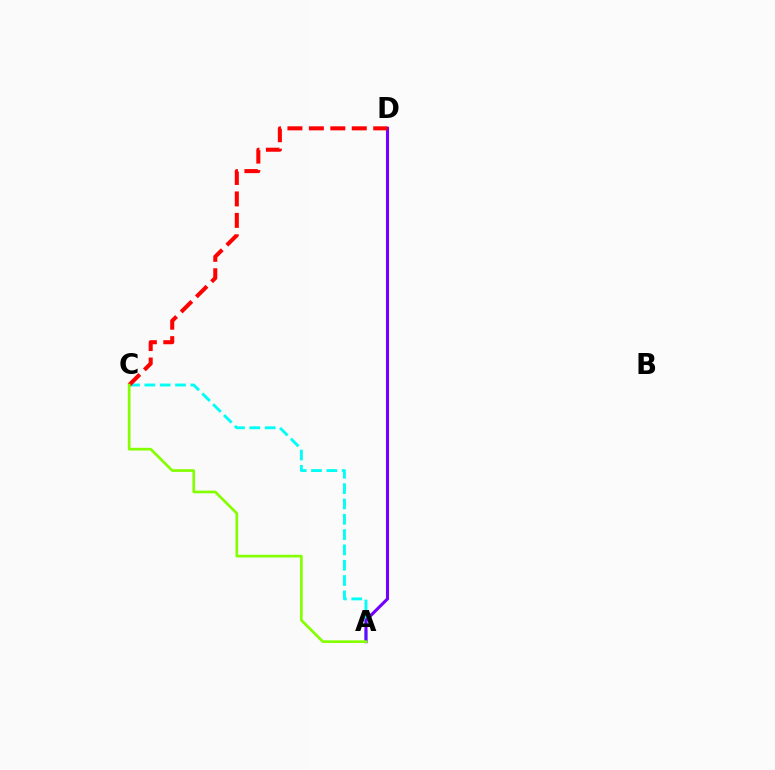{('A', 'C'): [{'color': '#00fff6', 'line_style': 'dashed', 'thickness': 2.08}, {'color': '#84ff00', 'line_style': 'solid', 'thickness': 1.93}], ('A', 'D'): [{'color': '#7200ff', 'line_style': 'solid', 'thickness': 2.23}], ('C', 'D'): [{'color': '#ff0000', 'line_style': 'dashed', 'thickness': 2.91}]}